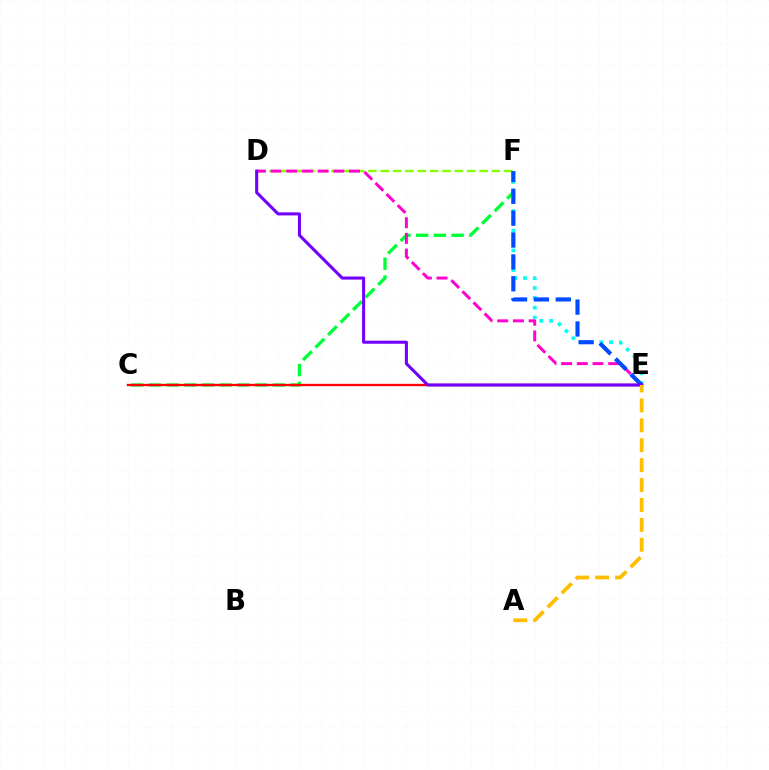{('C', 'F'): [{'color': '#00ff39', 'line_style': 'dashed', 'thickness': 2.41}], ('C', 'E'): [{'color': '#ff0000', 'line_style': 'solid', 'thickness': 1.69}], ('D', 'F'): [{'color': '#84ff00', 'line_style': 'dashed', 'thickness': 1.68}], ('E', 'F'): [{'color': '#00fff6', 'line_style': 'dotted', 'thickness': 2.67}, {'color': '#004bff', 'line_style': 'dashed', 'thickness': 2.97}], ('D', 'E'): [{'color': '#ff00cf', 'line_style': 'dashed', 'thickness': 2.13}, {'color': '#7200ff', 'line_style': 'solid', 'thickness': 2.21}], ('A', 'E'): [{'color': '#ffbd00', 'line_style': 'dashed', 'thickness': 2.71}]}